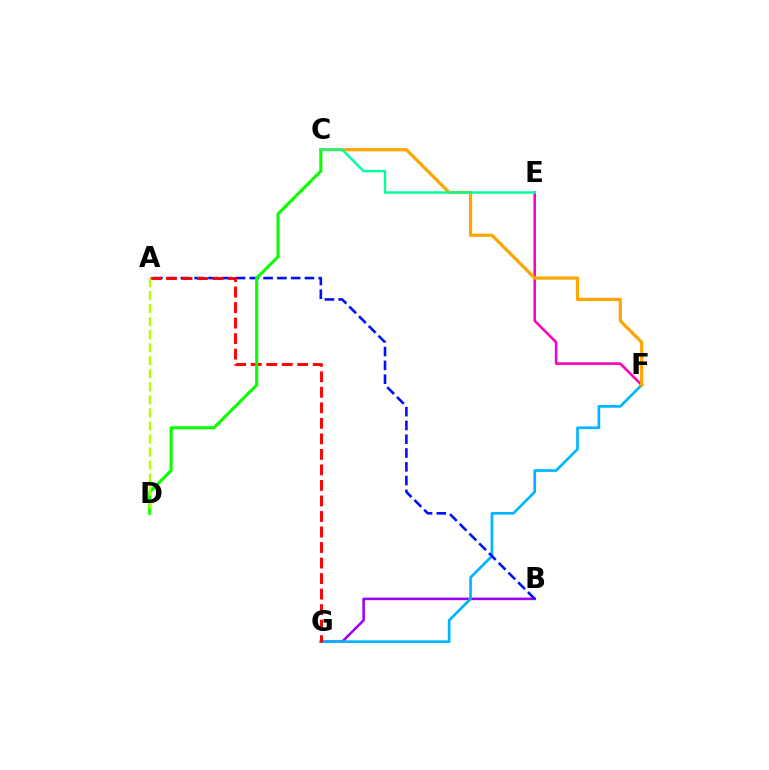{('B', 'G'): [{'color': '#9b00ff', 'line_style': 'solid', 'thickness': 1.84}], ('F', 'G'): [{'color': '#00b5ff', 'line_style': 'solid', 'thickness': 1.94}], ('E', 'F'): [{'color': '#ff00bd', 'line_style': 'solid', 'thickness': 1.87}], ('A', 'B'): [{'color': '#0010ff', 'line_style': 'dashed', 'thickness': 1.87}], ('C', 'F'): [{'color': '#ffa500', 'line_style': 'solid', 'thickness': 2.32}], ('A', 'G'): [{'color': '#ff0000', 'line_style': 'dashed', 'thickness': 2.11}], ('C', 'D'): [{'color': '#08ff00', 'line_style': 'solid', 'thickness': 2.21}], ('A', 'D'): [{'color': '#b3ff00', 'line_style': 'dashed', 'thickness': 1.77}], ('C', 'E'): [{'color': '#00ff9d', 'line_style': 'solid', 'thickness': 1.75}]}